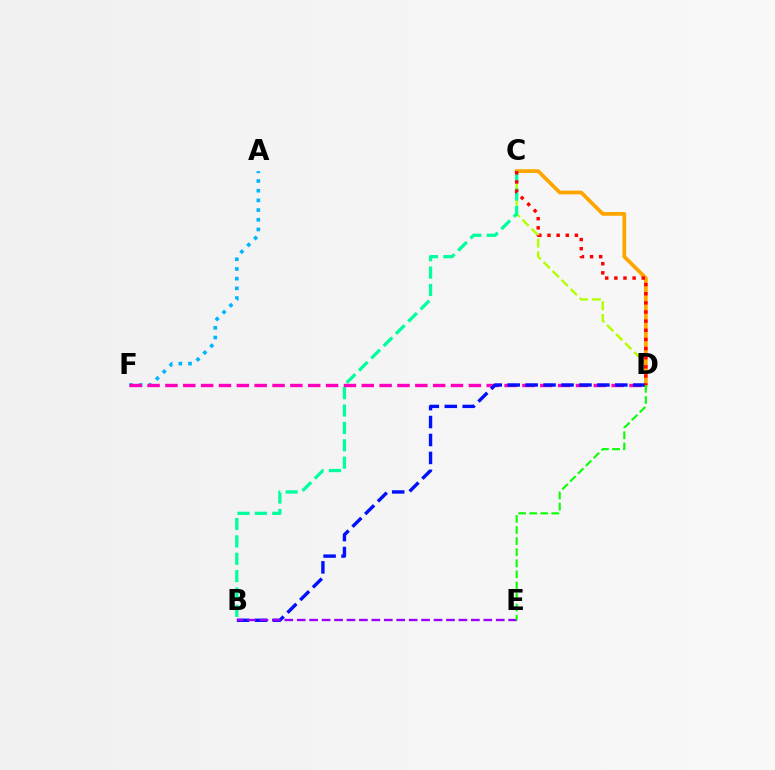{('C', 'D'): [{'color': '#b3ff00', 'line_style': 'dashed', 'thickness': 1.73}, {'color': '#ffa500', 'line_style': 'solid', 'thickness': 2.7}, {'color': '#ff0000', 'line_style': 'dotted', 'thickness': 2.48}], ('A', 'F'): [{'color': '#00b5ff', 'line_style': 'dotted', 'thickness': 2.63}], ('B', 'C'): [{'color': '#00ff9d', 'line_style': 'dashed', 'thickness': 2.36}], ('D', 'F'): [{'color': '#ff00bd', 'line_style': 'dashed', 'thickness': 2.42}], ('B', 'D'): [{'color': '#0010ff', 'line_style': 'dashed', 'thickness': 2.44}], ('B', 'E'): [{'color': '#9b00ff', 'line_style': 'dashed', 'thickness': 1.69}], ('D', 'E'): [{'color': '#08ff00', 'line_style': 'dashed', 'thickness': 1.5}]}